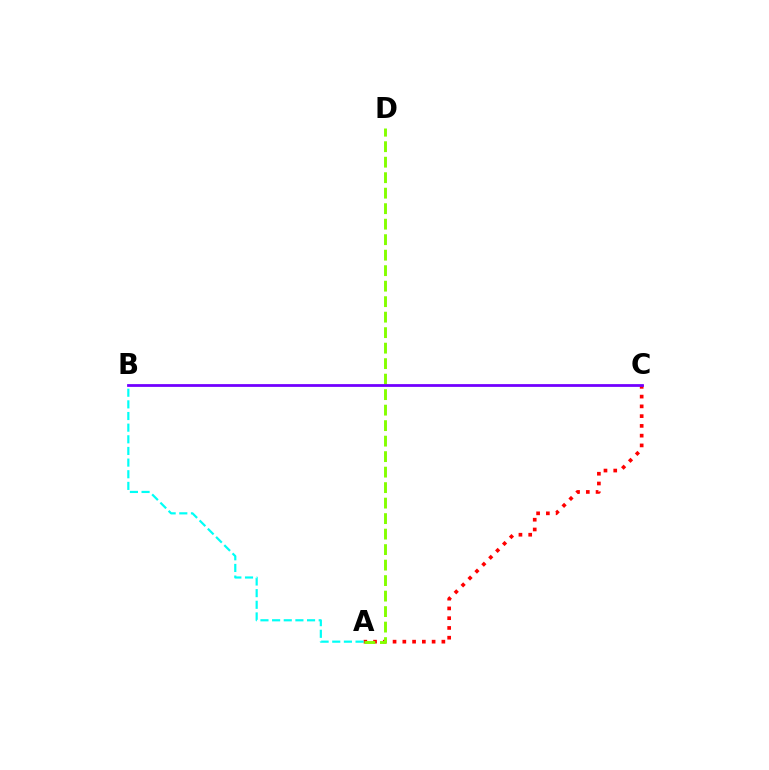{('A', 'C'): [{'color': '#ff0000', 'line_style': 'dotted', 'thickness': 2.65}], ('A', 'D'): [{'color': '#84ff00', 'line_style': 'dashed', 'thickness': 2.11}], ('A', 'B'): [{'color': '#00fff6', 'line_style': 'dashed', 'thickness': 1.58}], ('B', 'C'): [{'color': '#7200ff', 'line_style': 'solid', 'thickness': 1.99}]}